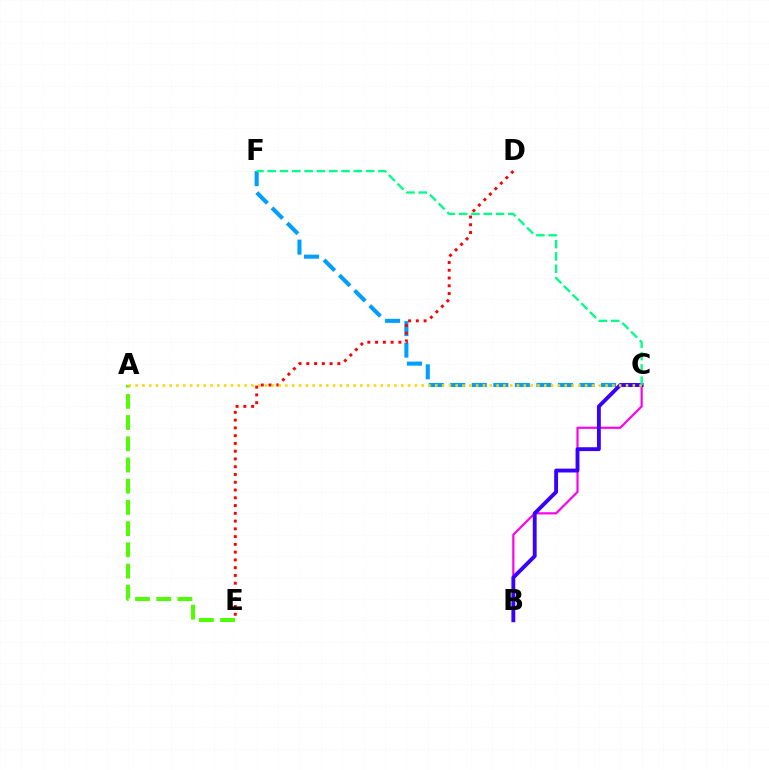{('C', 'F'): [{'color': '#009eff', 'line_style': 'dashed', 'thickness': 2.93}, {'color': '#00ff86', 'line_style': 'dashed', 'thickness': 1.67}], ('B', 'C'): [{'color': '#ff00ed', 'line_style': 'solid', 'thickness': 1.57}, {'color': '#3700ff', 'line_style': 'solid', 'thickness': 2.78}], ('D', 'E'): [{'color': '#ff0000', 'line_style': 'dotted', 'thickness': 2.11}], ('A', 'E'): [{'color': '#4fff00', 'line_style': 'dashed', 'thickness': 2.88}], ('A', 'C'): [{'color': '#ffd500', 'line_style': 'dotted', 'thickness': 1.85}]}